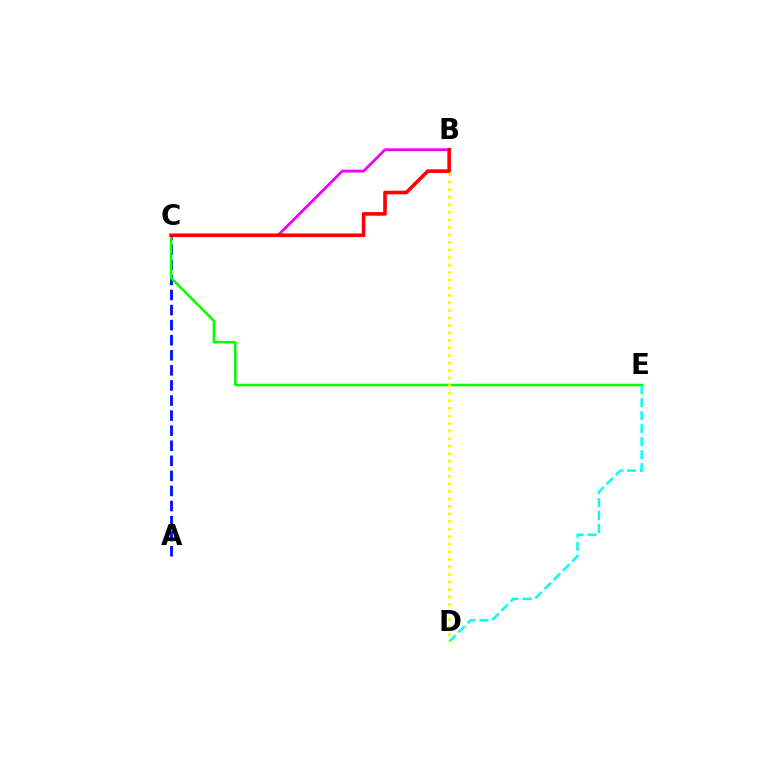{('A', 'C'): [{'color': '#0010ff', 'line_style': 'dashed', 'thickness': 2.05}], ('C', 'E'): [{'color': '#08ff00', 'line_style': 'solid', 'thickness': 1.83}], ('D', 'E'): [{'color': '#00fff6', 'line_style': 'dashed', 'thickness': 1.77}], ('B', 'C'): [{'color': '#ee00ff', 'line_style': 'solid', 'thickness': 1.97}, {'color': '#ff0000', 'line_style': 'solid', 'thickness': 2.61}], ('B', 'D'): [{'color': '#fcf500', 'line_style': 'dotted', 'thickness': 2.05}]}